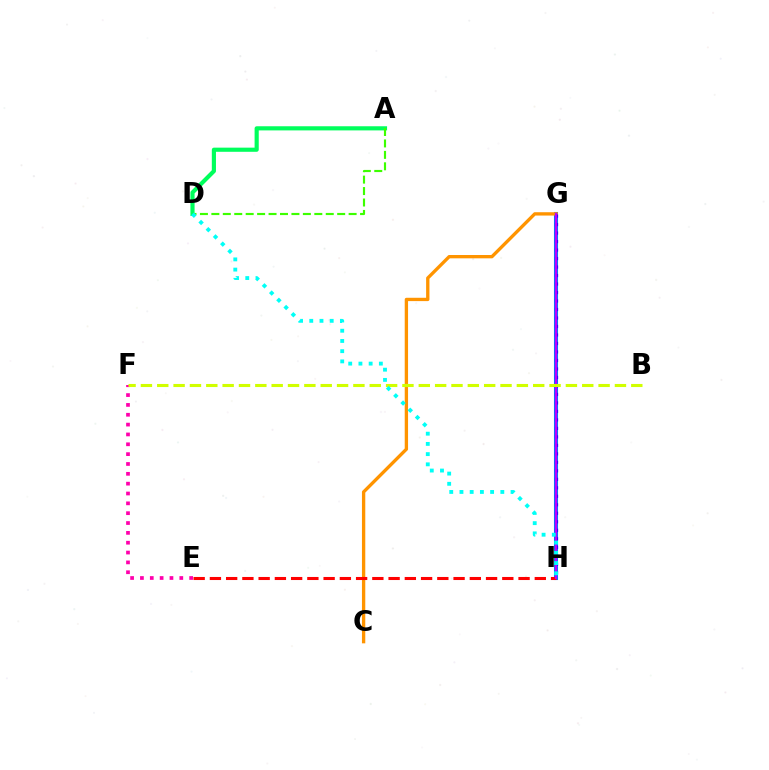{('G', 'H'): [{'color': '#0074ff', 'line_style': 'solid', 'thickness': 2.93}, {'color': '#2500ff', 'line_style': 'dotted', 'thickness': 2.31}, {'color': '#b900ff', 'line_style': 'solid', 'thickness': 1.62}], ('C', 'G'): [{'color': '#ff9400', 'line_style': 'solid', 'thickness': 2.4}], ('A', 'D'): [{'color': '#00ff5c', 'line_style': 'solid', 'thickness': 2.99}, {'color': '#3dff00', 'line_style': 'dashed', 'thickness': 1.55}], ('E', 'H'): [{'color': '#ff0000', 'line_style': 'dashed', 'thickness': 2.21}], ('E', 'F'): [{'color': '#ff00ac', 'line_style': 'dotted', 'thickness': 2.67}], ('B', 'F'): [{'color': '#d1ff00', 'line_style': 'dashed', 'thickness': 2.22}], ('D', 'H'): [{'color': '#00fff6', 'line_style': 'dotted', 'thickness': 2.78}]}